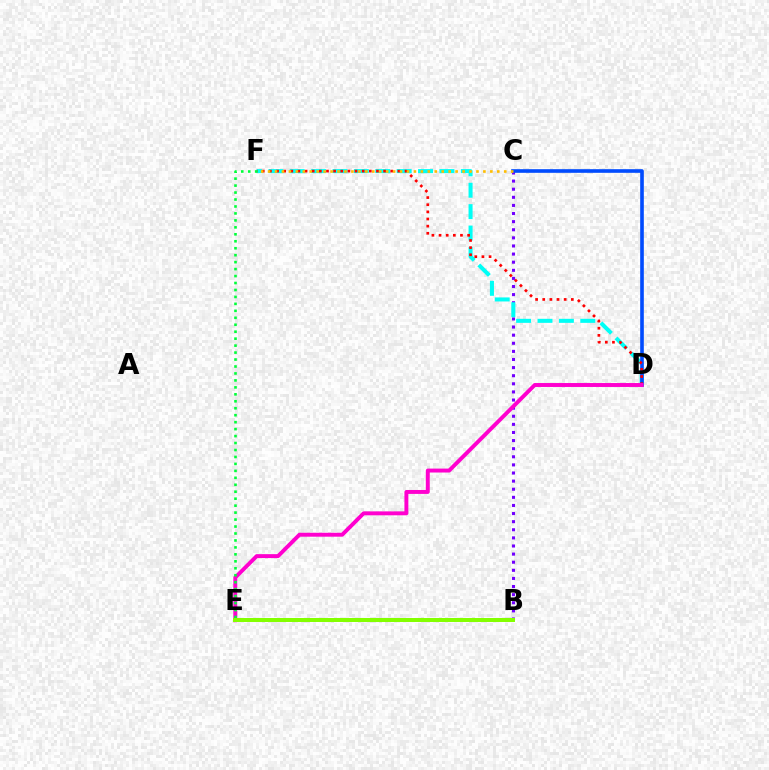{('B', 'C'): [{'color': '#7200ff', 'line_style': 'dotted', 'thickness': 2.2}], ('D', 'F'): [{'color': '#00fff6', 'line_style': 'dashed', 'thickness': 2.91}, {'color': '#ff0000', 'line_style': 'dotted', 'thickness': 1.94}], ('C', 'D'): [{'color': '#004bff', 'line_style': 'solid', 'thickness': 2.62}], ('C', 'F'): [{'color': '#ffbd00', 'line_style': 'dotted', 'thickness': 1.89}], ('D', 'E'): [{'color': '#ff00cf', 'line_style': 'solid', 'thickness': 2.83}], ('E', 'F'): [{'color': '#00ff39', 'line_style': 'dotted', 'thickness': 1.89}], ('B', 'E'): [{'color': '#84ff00', 'line_style': 'solid', 'thickness': 2.88}]}